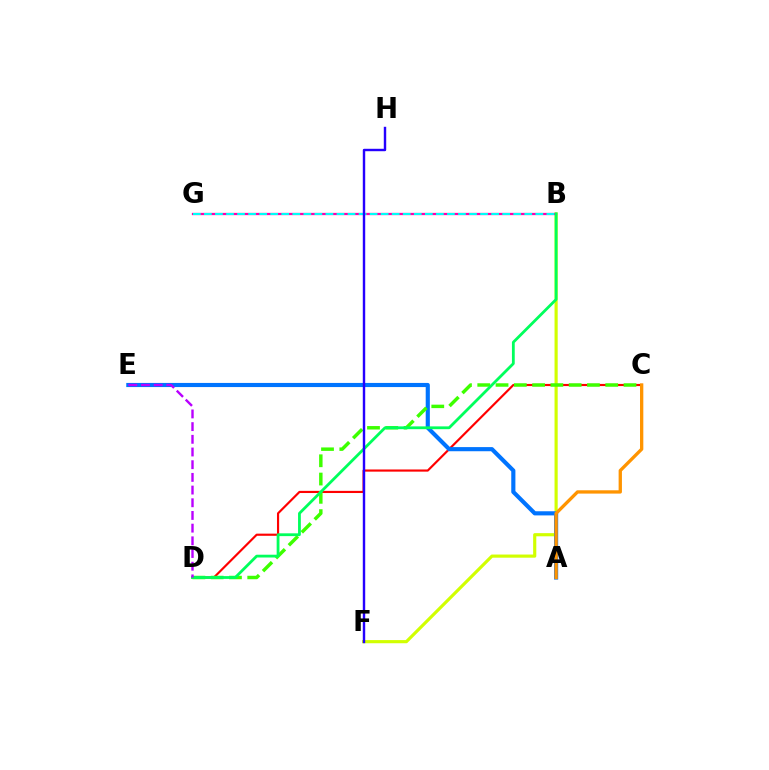{('B', 'F'): [{'color': '#d1ff00', 'line_style': 'solid', 'thickness': 2.27}], ('B', 'G'): [{'color': '#ff00ac', 'line_style': 'solid', 'thickness': 1.63}, {'color': '#00fff6', 'line_style': 'dashed', 'thickness': 1.5}], ('C', 'D'): [{'color': '#ff0000', 'line_style': 'solid', 'thickness': 1.56}, {'color': '#3dff00', 'line_style': 'dashed', 'thickness': 2.48}], ('A', 'E'): [{'color': '#0074ff', 'line_style': 'solid', 'thickness': 2.98}], ('A', 'C'): [{'color': '#ff9400', 'line_style': 'solid', 'thickness': 2.38}], ('B', 'D'): [{'color': '#00ff5c', 'line_style': 'solid', 'thickness': 2.01}], ('F', 'H'): [{'color': '#2500ff', 'line_style': 'solid', 'thickness': 1.74}], ('D', 'E'): [{'color': '#b900ff', 'line_style': 'dashed', 'thickness': 1.72}]}